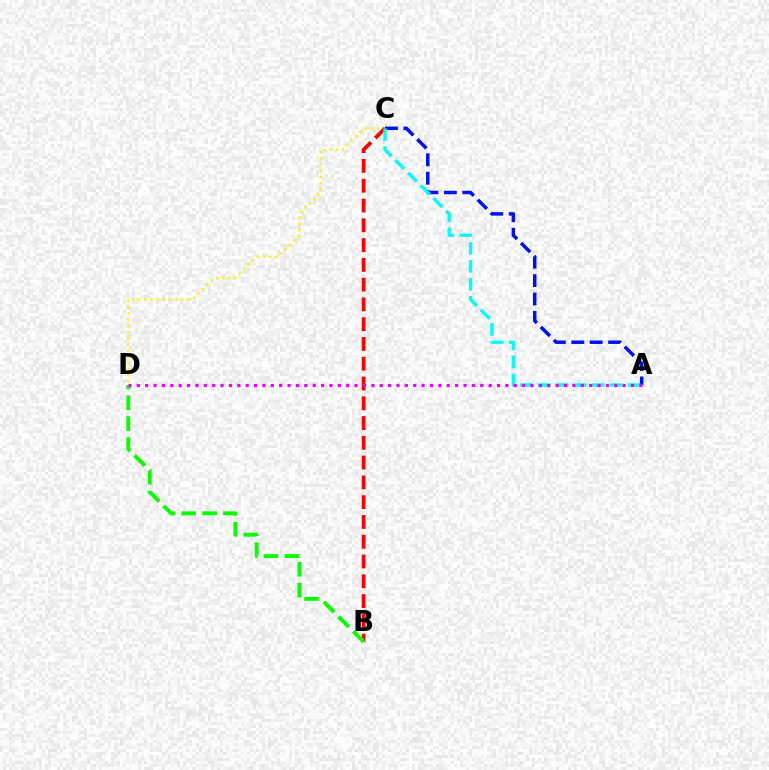{('C', 'D'): [{'color': '#fcf500', 'line_style': 'dotted', 'thickness': 1.68}], ('A', 'C'): [{'color': '#0010ff', 'line_style': 'dashed', 'thickness': 2.5}, {'color': '#00fff6', 'line_style': 'dashed', 'thickness': 2.44}], ('B', 'C'): [{'color': '#ff0000', 'line_style': 'dashed', 'thickness': 2.69}], ('B', 'D'): [{'color': '#08ff00', 'line_style': 'dashed', 'thickness': 2.83}], ('A', 'D'): [{'color': '#ee00ff', 'line_style': 'dotted', 'thickness': 2.28}]}